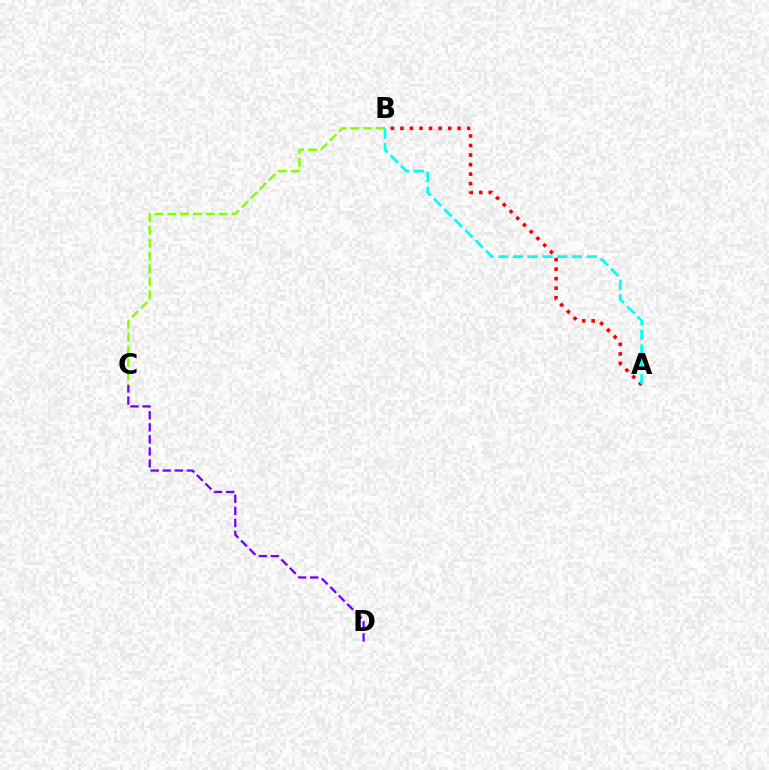{('C', 'D'): [{'color': '#7200ff', 'line_style': 'dashed', 'thickness': 1.64}], ('B', 'C'): [{'color': '#84ff00', 'line_style': 'dashed', 'thickness': 1.74}], ('A', 'B'): [{'color': '#ff0000', 'line_style': 'dotted', 'thickness': 2.59}, {'color': '#00fff6', 'line_style': 'dashed', 'thickness': 2.0}]}